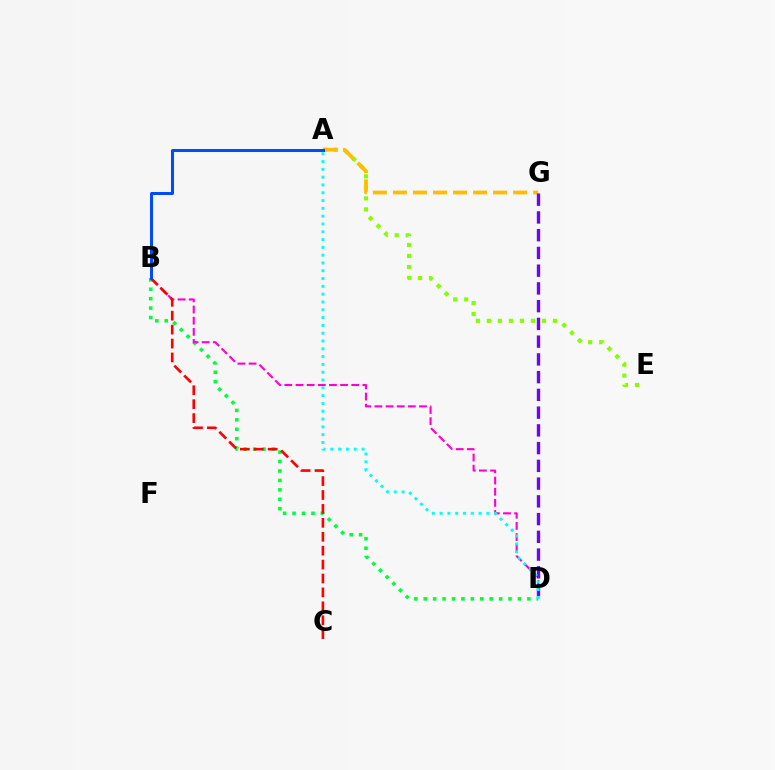{('A', 'E'): [{'color': '#84ff00', 'line_style': 'dotted', 'thickness': 2.99}], ('B', 'D'): [{'color': '#00ff39', 'line_style': 'dotted', 'thickness': 2.56}, {'color': '#ff00cf', 'line_style': 'dashed', 'thickness': 1.51}], ('A', 'G'): [{'color': '#ffbd00', 'line_style': 'dashed', 'thickness': 2.72}], ('B', 'C'): [{'color': '#ff0000', 'line_style': 'dashed', 'thickness': 1.89}], ('D', 'G'): [{'color': '#7200ff', 'line_style': 'dashed', 'thickness': 2.41}], ('A', 'D'): [{'color': '#00fff6', 'line_style': 'dotted', 'thickness': 2.12}], ('A', 'B'): [{'color': '#004bff', 'line_style': 'solid', 'thickness': 2.17}]}